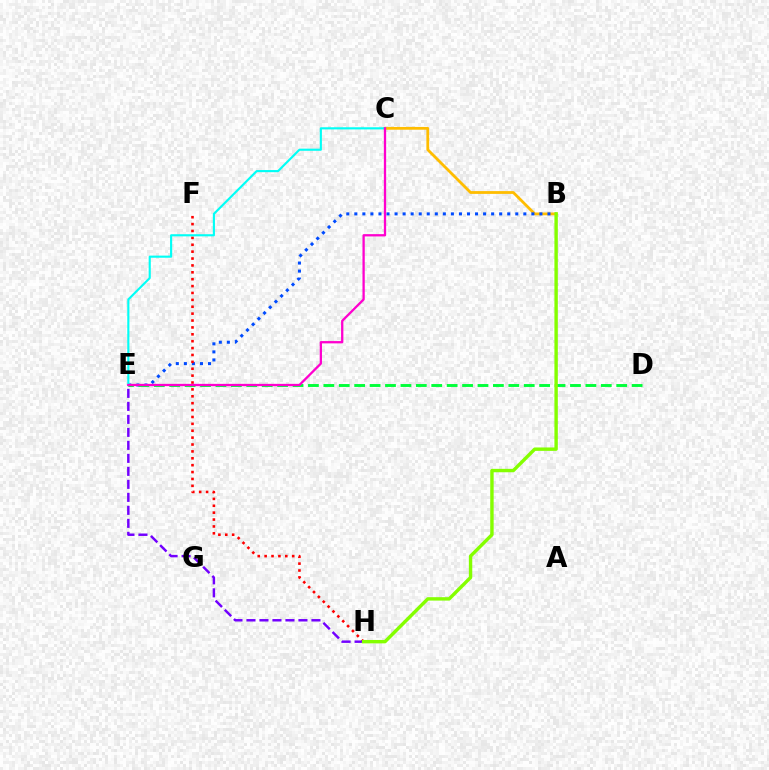{('B', 'C'): [{'color': '#ffbd00', 'line_style': 'solid', 'thickness': 2.01}], ('B', 'E'): [{'color': '#004bff', 'line_style': 'dotted', 'thickness': 2.19}], ('F', 'H'): [{'color': '#ff0000', 'line_style': 'dotted', 'thickness': 1.87}], ('D', 'E'): [{'color': '#00ff39', 'line_style': 'dashed', 'thickness': 2.09}], ('E', 'H'): [{'color': '#7200ff', 'line_style': 'dashed', 'thickness': 1.77}], ('B', 'H'): [{'color': '#84ff00', 'line_style': 'solid', 'thickness': 2.45}], ('C', 'E'): [{'color': '#00fff6', 'line_style': 'solid', 'thickness': 1.54}, {'color': '#ff00cf', 'line_style': 'solid', 'thickness': 1.65}]}